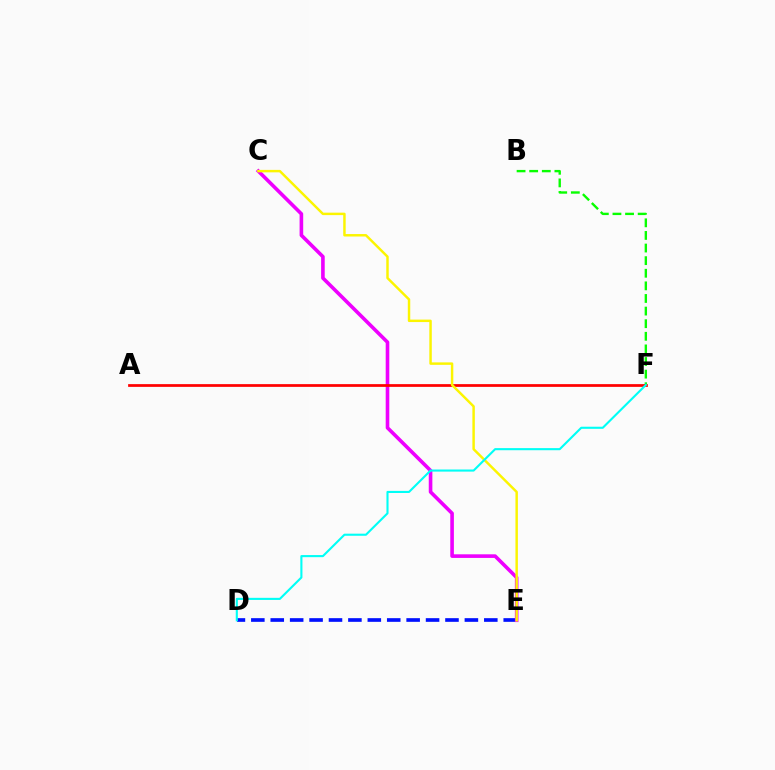{('B', 'F'): [{'color': '#08ff00', 'line_style': 'dashed', 'thickness': 1.71}], ('D', 'E'): [{'color': '#0010ff', 'line_style': 'dashed', 'thickness': 2.64}], ('C', 'E'): [{'color': '#ee00ff', 'line_style': 'solid', 'thickness': 2.6}, {'color': '#fcf500', 'line_style': 'solid', 'thickness': 1.77}], ('A', 'F'): [{'color': '#ff0000', 'line_style': 'solid', 'thickness': 1.97}], ('D', 'F'): [{'color': '#00fff6', 'line_style': 'solid', 'thickness': 1.52}]}